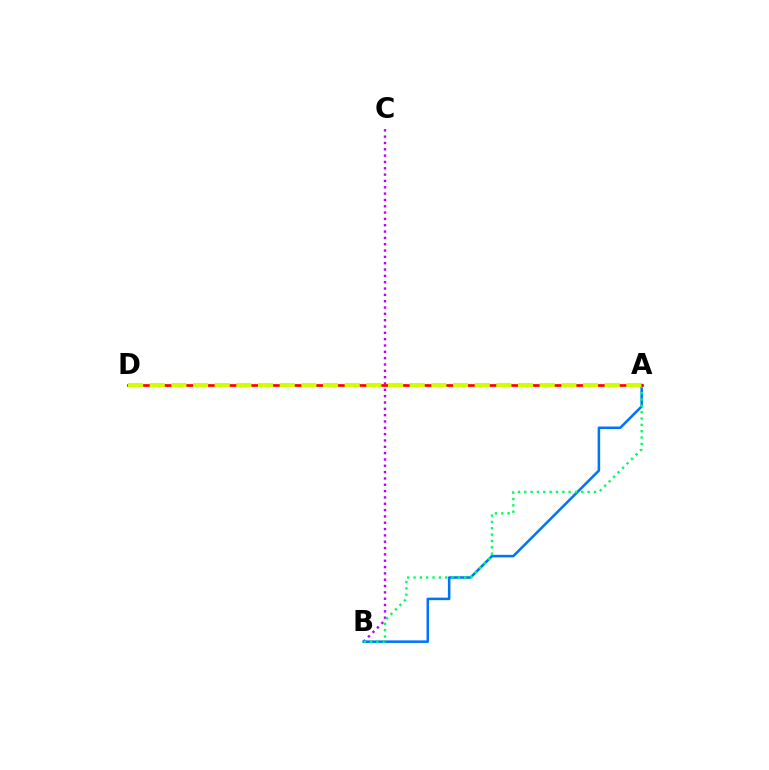{('B', 'C'): [{'color': '#b900ff', 'line_style': 'dotted', 'thickness': 1.72}], ('A', 'B'): [{'color': '#0074ff', 'line_style': 'solid', 'thickness': 1.82}, {'color': '#00ff5c', 'line_style': 'dotted', 'thickness': 1.72}], ('A', 'D'): [{'color': '#ff0000', 'line_style': 'solid', 'thickness': 1.95}, {'color': '#d1ff00', 'line_style': 'dashed', 'thickness': 2.94}]}